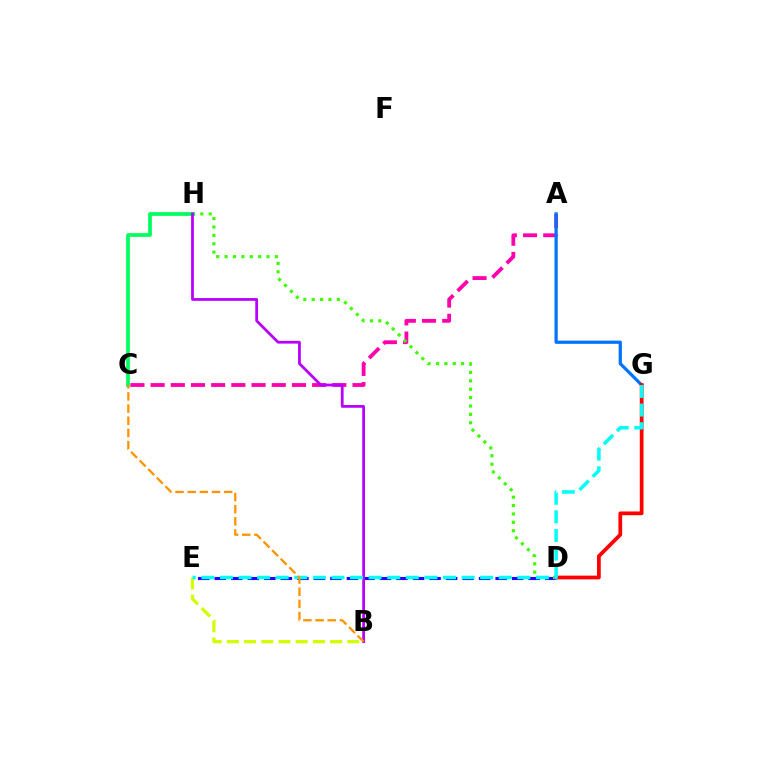{('B', 'E'): [{'color': '#d1ff00', 'line_style': 'dashed', 'thickness': 2.34}], ('D', 'E'): [{'color': '#2500ff', 'line_style': 'dashed', 'thickness': 2.24}], ('A', 'C'): [{'color': '#ff00ac', 'line_style': 'dashed', 'thickness': 2.74}], ('D', 'H'): [{'color': '#3dff00', 'line_style': 'dotted', 'thickness': 2.28}], ('C', 'H'): [{'color': '#00ff5c', 'line_style': 'solid', 'thickness': 2.68}], ('B', 'H'): [{'color': '#b900ff', 'line_style': 'solid', 'thickness': 1.99}], ('A', 'G'): [{'color': '#0074ff', 'line_style': 'solid', 'thickness': 2.32}], ('D', 'G'): [{'color': '#ff0000', 'line_style': 'solid', 'thickness': 2.69}], ('E', 'G'): [{'color': '#00fff6', 'line_style': 'dashed', 'thickness': 2.52}], ('B', 'C'): [{'color': '#ff9400', 'line_style': 'dashed', 'thickness': 1.65}]}